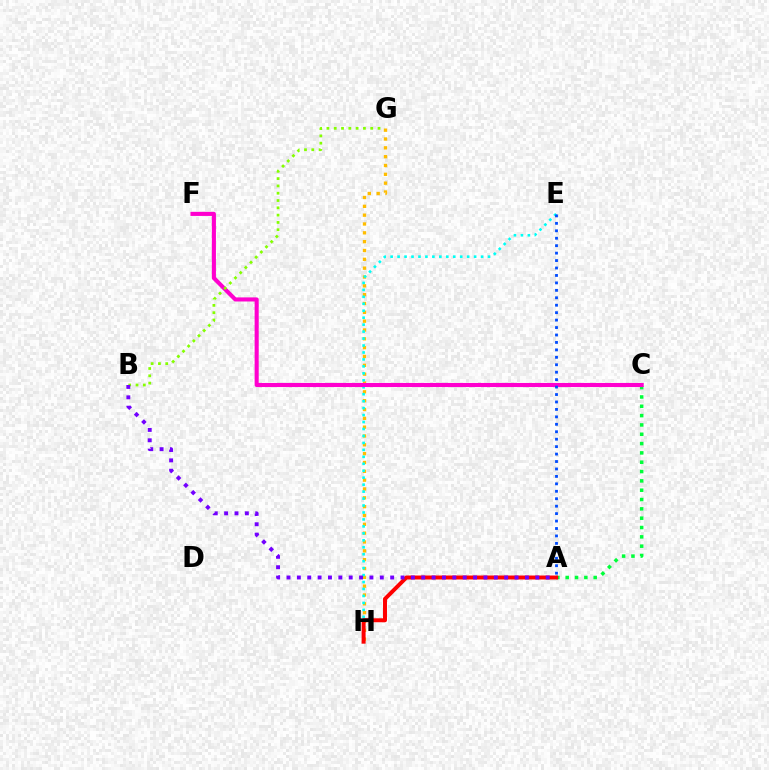{('G', 'H'): [{'color': '#ffbd00', 'line_style': 'dotted', 'thickness': 2.4}], ('A', 'C'): [{'color': '#00ff39', 'line_style': 'dotted', 'thickness': 2.53}], ('E', 'H'): [{'color': '#00fff6', 'line_style': 'dotted', 'thickness': 1.89}], ('A', 'H'): [{'color': '#ff0000', 'line_style': 'solid', 'thickness': 2.86}], ('C', 'F'): [{'color': '#ff00cf', 'line_style': 'solid', 'thickness': 2.94}], ('A', 'E'): [{'color': '#004bff', 'line_style': 'dotted', 'thickness': 2.02}], ('B', 'G'): [{'color': '#84ff00', 'line_style': 'dotted', 'thickness': 1.98}], ('A', 'B'): [{'color': '#7200ff', 'line_style': 'dotted', 'thickness': 2.82}]}